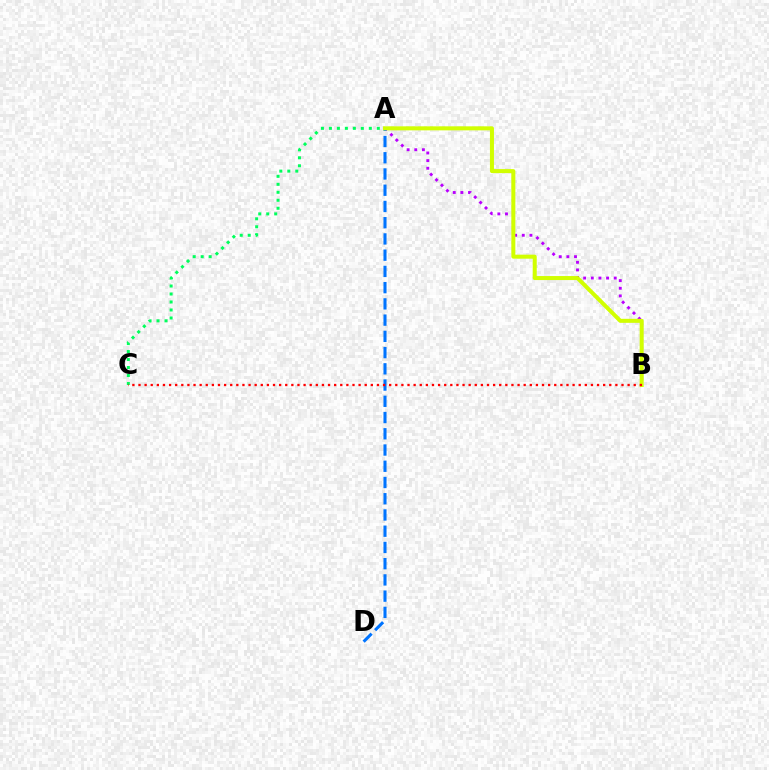{('A', 'B'): [{'color': '#b900ff', 'line_style': 'dotted', 'thickness': 2.07}, {'color': '#d1ff00', 'line_style': 'solid', 'thickness': 2.89}], ('A', 'C'): [{'color': '#00ff5c', 'line_style': 'dotted', 'thickness': 2.17}], ('A', 'D'): [{'color': '#0074ff', 'line_style': 'dashed', 'thickness': 2.21}], ('B', 'C'): [{'color': '#ff0000', 'line_style': 'dotted', 'thickness': 1.66}]}